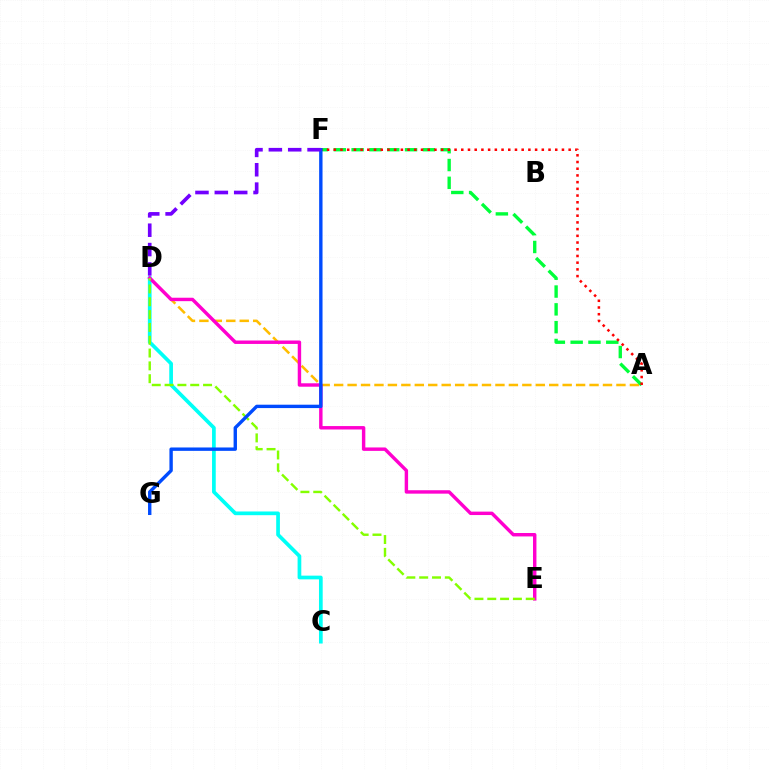{('A', 'D'): [{'color': '#ffbd00', 'line_style': 'dashed', 'thickness': 1.83}], ('C', 'D'): [{'color': '#00fff6', 'line_style': 'solid', 'thickness': 2.67}], ('A', 'F'): [{'color': '#00ff39', 'line_style': 'dashed', 'thickness': 2.42}, {'color': '#ff0000', 'line_style': 'dotted', 'thickness': 1.82}], ('D', 'E'): [{'color': '#ff00cf', 'line_style': 'solid', 'thickness': 2.47}, {'color': '#84ff00', 'line_style': 'dashed', 'thickness': 1.74}], ('F', 'G'): [{'color': '#004bff', 'line_style': 'solid', 'thickness': 2.43}], ('D', 'F'): [{'color': '#7200ff', 'line_style': 'dashed', 'thickness': 2.63}]}